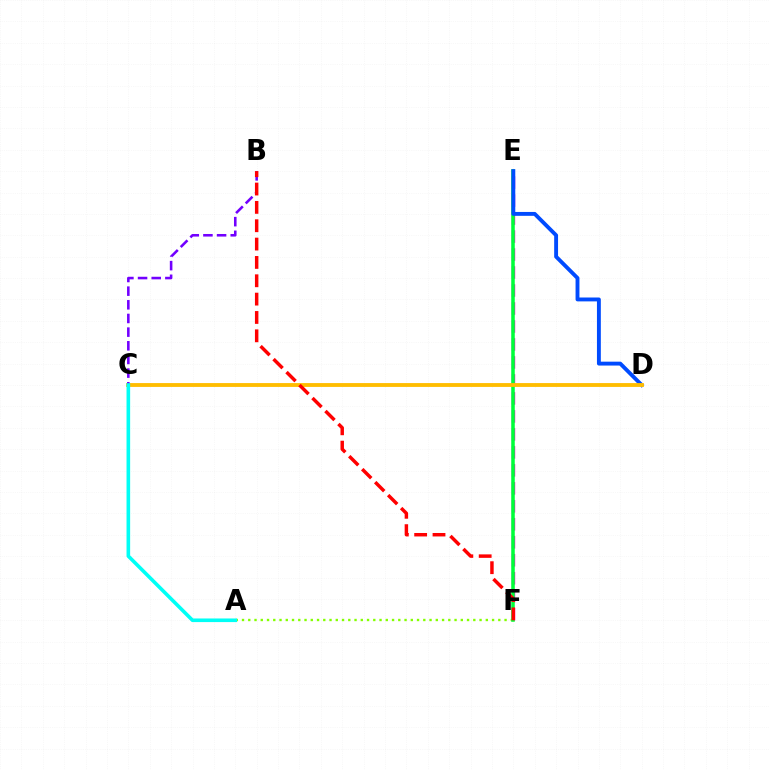{('A', 'F'): [{'color': '#84ff00', 'line_style': 'dotted', 'thickness': 1.7}], ('E', 'F'): [{'color': '#ff00cf', 'line_style': 'dashed', 'thickness': 2.44}, {'color': '#00ff39', 'line_style': 'solid', 'thickness': 2.54}], ('D', 'E'): [{'color': '#004bff', 'line_style': 'solid', 'thickness': 2.8}], ('C', 'D'): [{'color': '#ffbd00', 'line_style': 'solid', 'thickness': 2.77}], ('B', 'C'): [{'color': '#7200ff', 'line_style': 'dashed', 'thickness': 1.86}], ('B', 'F'): [{'color': '#ff0000', 'line_style': 'dashed', 'thickness': 2.49}], ('A', 'C'): [{'color': '#00fff6', 'line_style': 'solid', 'thickness': 2.6}]}